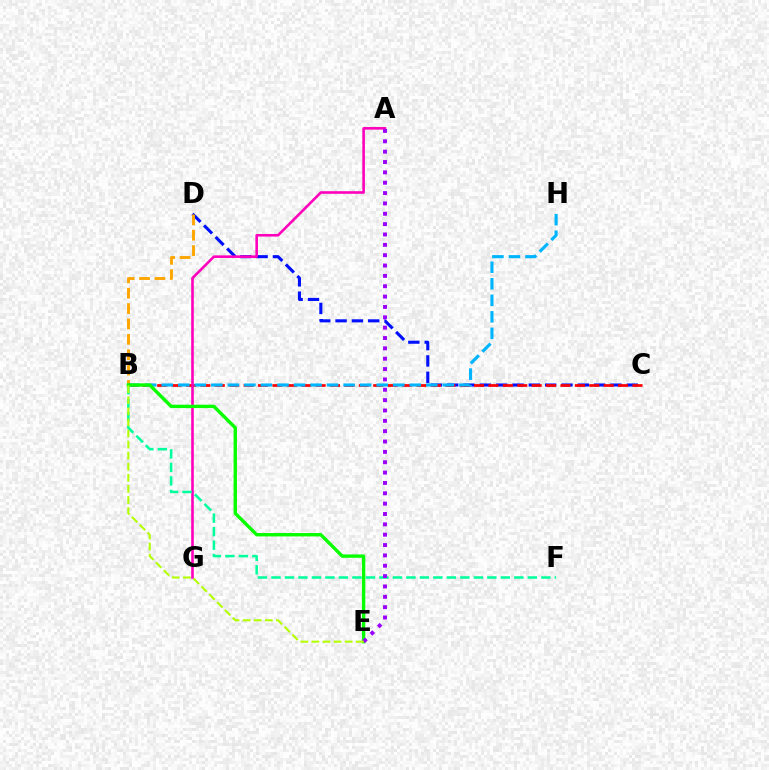{('C', 'D'): [{'color': '#0010ff', 'line_style': 'dashed', 'thickness': 2.22}], ('B', 'C'): [{'color': '#ff0000', 'line_style': 'dashed', 'thickness': 1.96}], ('A', 'G'): [{'color': '#ff00bd', 'line_style': 'solid', 'thickness': 1.87}], ('B', 'D'): [{'color': '#ffa500', 'line_style': 'dashed', 'thickness': 2.09}], ('B', 'F'): [{'color': '#00ff9d', 'line_style': 'dashed', 'thickness': 1.83}], ('B', 'H'): [{'color': '#00b5ff', 'line_style': 'dashed', 'thickness': 2.25}], ('B', 'E'): [{'color': '#08ff00', 'line_style': 'solid', 'thickness': 2.43}, {'color': '#b3ff00', 'line_style': 'dashed', 'thickness': 1.51}], ('A', 'E'): [{'color': '#9b00ff', 'line_style': 'dotted', 'thickness': 2.81}]}